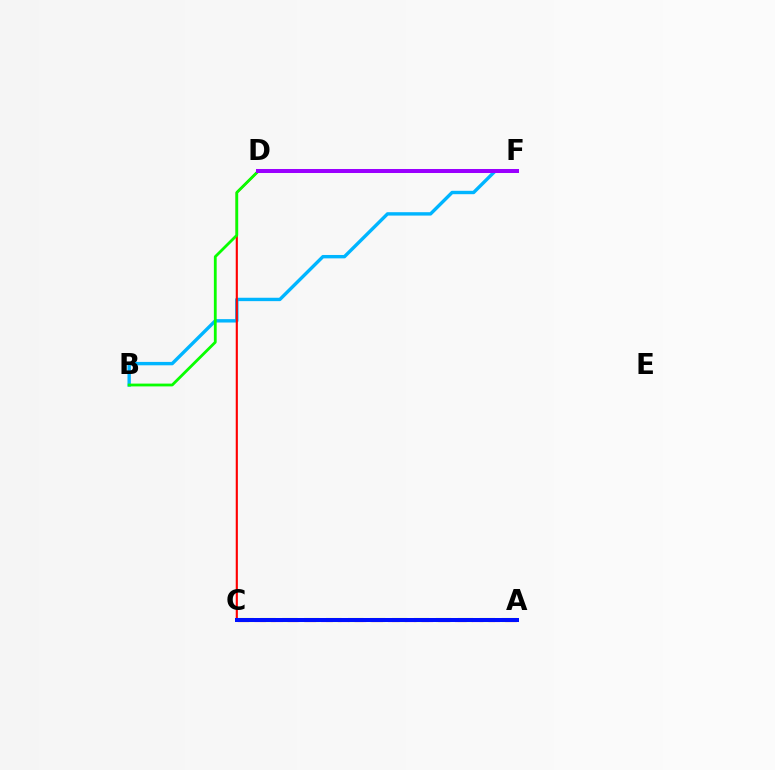{('D', 'F'): [{'color': '#ffa500', 'line_style': 'solid', 'thickness': 1.54}, {'color': '#00ff9d', 'line_style': 'solid', 'thickness': 1.7}, {'color': '#9b00ff', 'line_style': 'solid', 'thickness': 2.89}], ('B', 'F'): [{'color': '#00b5ff', 'line_style': 'solid', 'thickness': 2.44}], ('C', 'D'): [{'color': '#ff0000', 'line_style': 'solid', 'thickness': 1.54}], ('A', 'C'): [{'color': '#b3ff00', 'line_style': 'dashed', 'thickness': 2.98}, {'color': '#ff00bd', 'line_style': 'dashed', 'thickness': 2.27}, {'color': '#0010ff', 'line_style': 'solid', 'thickness': 2.88}], ('B', 'D'): [{'color': '#08ff00', 'line_style': 'solid', 'thickness': 2.01}]}